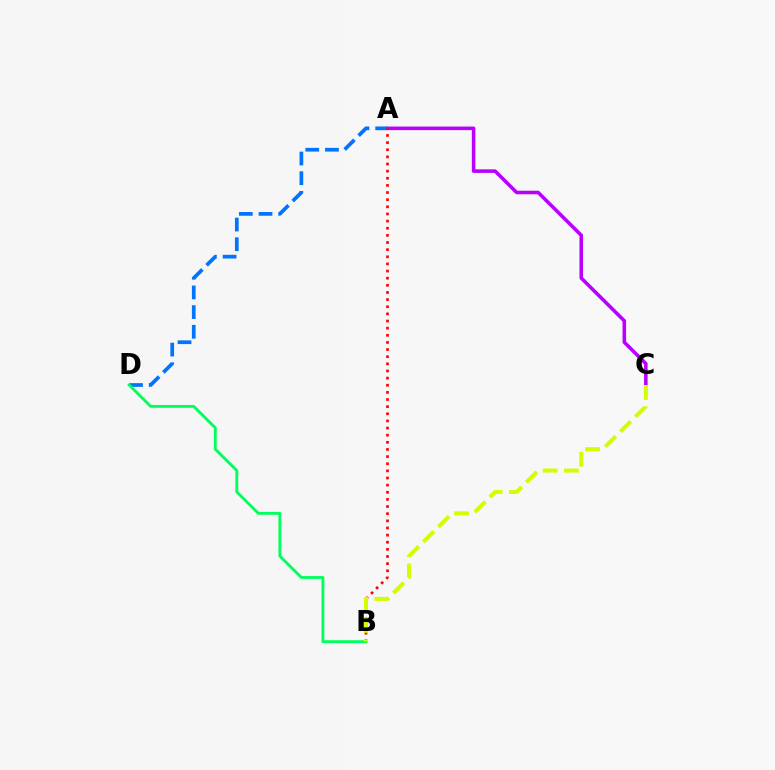{('A', 'C'): [{'color': '#b900ff', 'line_style': 'solid', 'thickness': 2.56}], ('A', 'D'): [{'color': '#0074ff', 'line_style': 'dashed', 'thickness': 2.67}], ('B', 'D'): [{'color': '#00ff5c', 'line_style': 'solid', 'thickness': 2.06}], ('A', 'B'): [{'color': '#ff0000', 'line_style': 'dotted', 'thickness': 1.94}], ('B', 'C'): [{'color': '#d1ff00', 'line_style': 'dashed', 'thickness': 2.89}]}